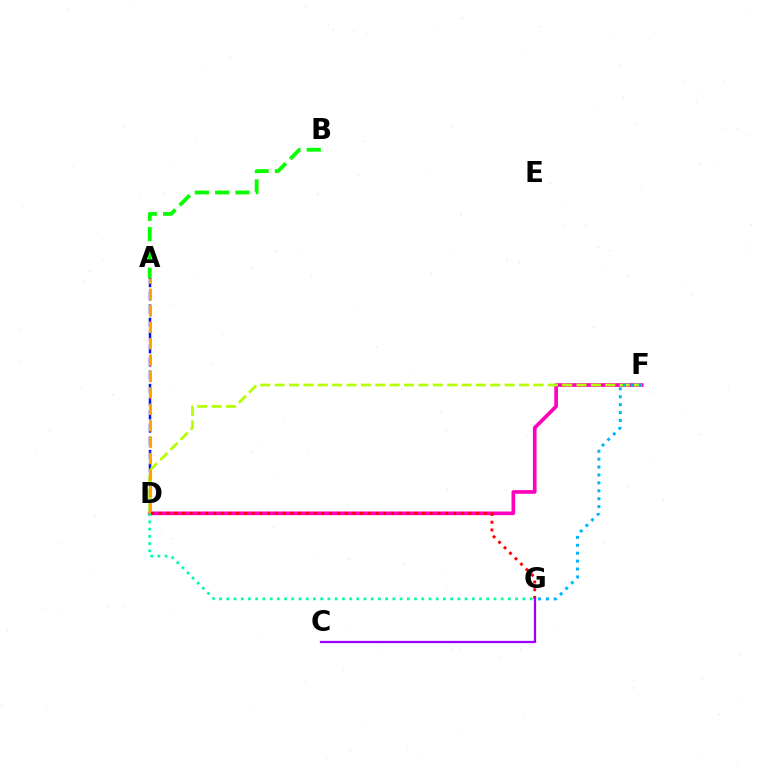{('A', 'D'): [{'color': '#0010ff', 'line_style': 'dashed', 'thickness': 1.8}, {'color': '#ffa500', 'line_style': 'dashed', 'thickness': 2.23}], ('D', 'F'): [{'color': '#ff00bd', 'line_style': 'solid', 'thickness': 2.64}, {'color': '#b3ff00', 'line_style': 'dashed', 'thickness': 1.95}], ('A', 'B'): [{'color': '#08ff00', 'line_style': 'dashed', 'thickness': 2.76}], ('D', 'G'): [{'color': '#00ff9d', 'line_style': 'dotted', 'thickness': 1.96}, {'color': '#ff0000', 'line_style': 'dotted', 'thickness': 2.1}], ('F', 'G'): [{'color': '#00b5ff', 'line_style': 'dotted', 'thickness': 2.15}], ('C', 'G'): [{'color': '#9b00ff', 'line_style': 'solid', 'thickness': 1.62}]}